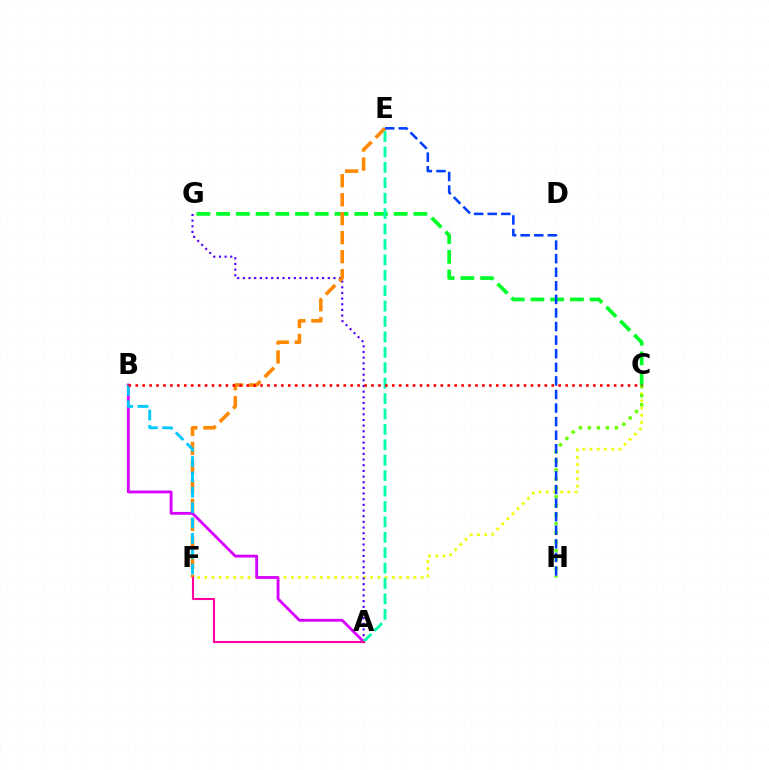{('C', 'F'): [{'color': '#eeff00', 'line_style': 'dotted', 'thickness': 1.96}], ('A', 'G'): [{'color': '#4f00ff', 'line_style': 'dotted', 'thickness': 1.54}], ('C', 'G'): [{'color': '#00ff27', 'line_style': 'dashed', 'thickness': 2.68}], ('A', 'B'): [{'color': '#d600ff', 'line_style': 'solid', 'thickness': 2.05}], ('E', 'F'): [{'color': '#ff8800', 'line_style': 'dashed', 'thickness': 2.58}], ('A', 'E'): [{'color': '#00ffaf', 'line_style': 'dashed', 'thickness': 2.09}], ('C', 'H'): [{'color': '#66ff00', 'line_style': 'dotted', 'thickness': 2.44}], ('A', 'F'): [{'color': '#ff00a0', 'line_style': 'solid', 'thickness': 1.51}], ('B', 'F'): [{'color': '#00c7ff', 'line_style': 'dashed', 'thickness': 2.09}], ('B', 'C'): [{'color': '#ff0000', 'line_style': 'dotted', 'thickness': 1.88}], ('E', 'H'): [{'color': '#003fff', 'line_style': 'dashed', 'thickness': 1.85}]}